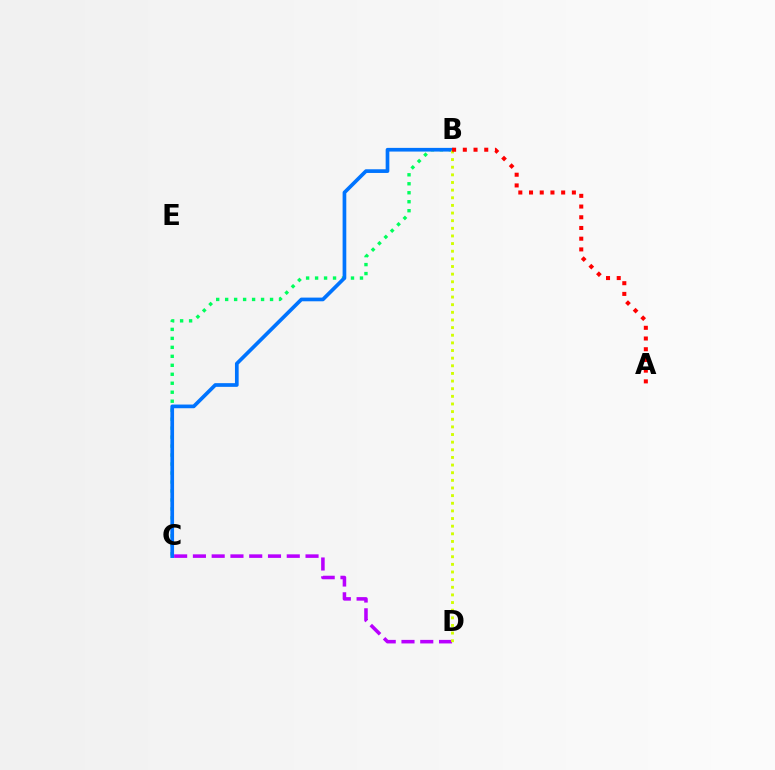{('B', 'C'): [{'color': '#00ff5c', 'line_style': 'dotted', 'thickness': 2.44}, {'color': '#0074ff', 'line_style': 'solid', 'thickness': 2.66}], ('C', 'D'): [{'color': '#b900ff', 'line_style': 'dashed', 'thickness': 2.55}], ('B', 'D'): [{'color': '#d1ff00', 'line_style': 'dotted', 'thickness': 2.08}], ('A', 'B'): [{'color': '#ff0000', 'line_style': 'dotted', 'thickness': 2.91}]}